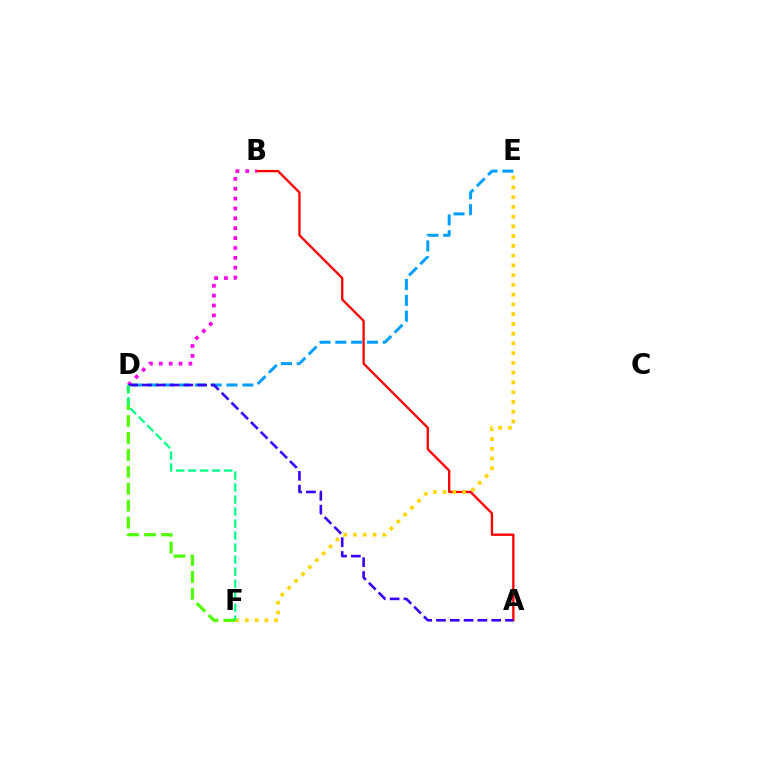{('A', 'B'): [{'color': '#ff0000', 'line_style': 'solid', 'thickness': 1.67}], ('D', 'E'): [{'color': '#009eff', 'line_style': 'dashed', 'thickness': 2.15}], ('B', 'D'): [{'color': '#ff00ed', 'line_style': 'dotted', 'thickness': 2.68}], ('E', 'F'): [{'color': '#ffd500', 'line_style': 'dotted', 'thickness': 2.65}], ('D', 'F'): [{'color': '#4fff00', 'line_style': 'dashed', 'thickness': 2.3}, {'color': '#00ff86', 'line_style': 'dashed', 'thickness': 1.63}], ('A', 'D'): [{'color': '#3700ff', 'line_style': 'dashed', 'thickness': 1.87}]}